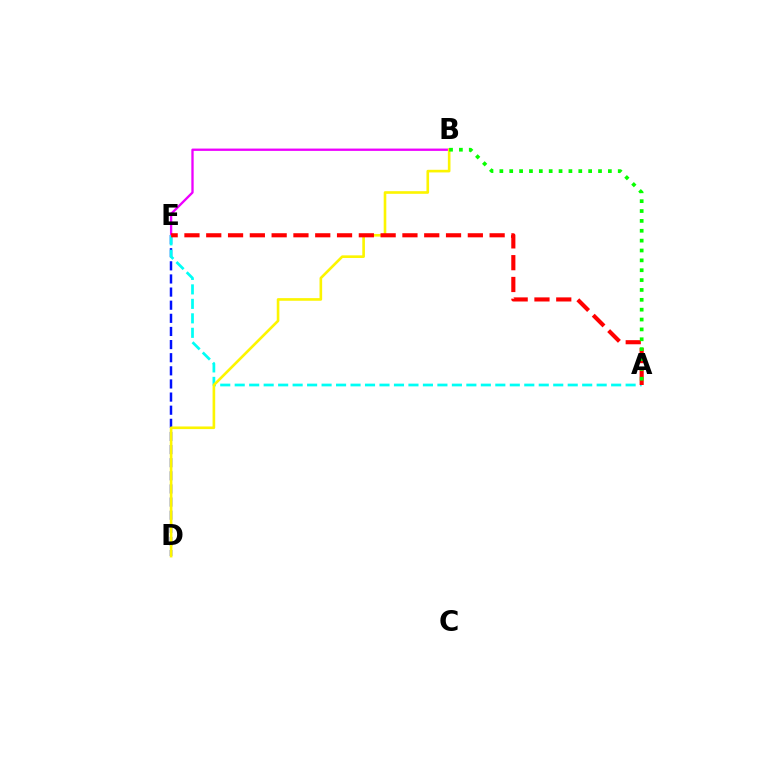{('D', 'E'): [{'color': '#0010ff', 'line_style': 'dashed', 'thickness': 1.78}], ('B', 'E'): [{'color': '#ee00ff', 'line_style': 'solid', 'thickness': 1.67}], ('A', 'E'): [{'color': '#00fff6', 'line_style': 'dashed', 'thickness': 1.97}, {'color': '#ff0000', 'line_style': 'dashed', 'thickness': 2.96}], ('B', 'D'): [{'color': '#fcf500', 'line_style': 'solid', 'thickness': 1.89}], ('A', 'B'): [{'color': '#08ff00', 'line_style': 'dotted', 'thickness': 2.68}]}